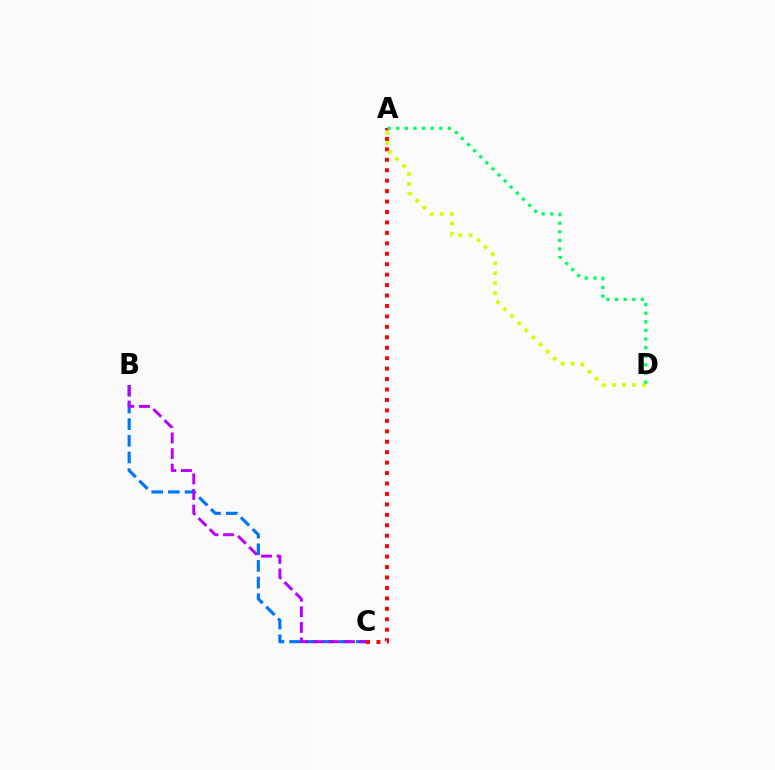{('B', 'C'): [{'color': '#0074ff', 'line_style': 'dashed', 'thickness': 2.26}, {'color': '#b900ff', 'line_style': 'dashed', 'thickness': 2.12}], ('A', 'C'): [{'color': '#ff0000', 'line_style': 'dotted', 'thickness': 2.84}], ('A', 'D'): [{'color': '#d1ff00', 'line_style': 'dotted', 'thickness': 2.72}, {'color': '#00ff5c', 'line_style': 'dotted', 'thickness': 2.34}]}